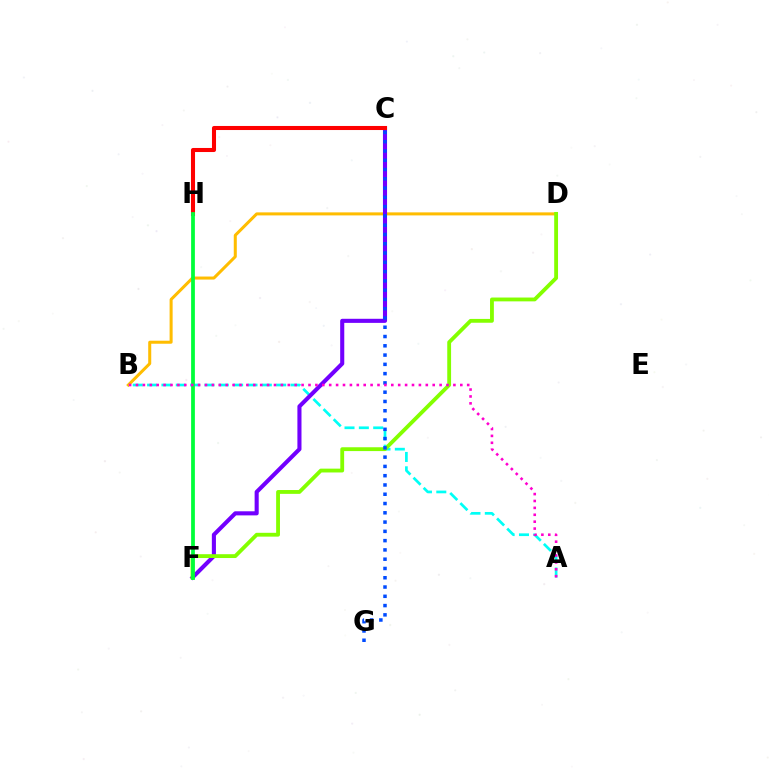{('B', 'D'): [{'color': '#ffbd00', 'line_style': 'solid', 'thickness': 2.18}], ('A', 'B'): [{'color': '#00fff6', 'line_style': 'dashed', 'thickness': 1.95}, {'color': '#ff00cf', 'line_style': 'dotted', 'thickness': 1.87}], ('C', 'F'): [{'color': '#7200ff', 'line_style': 'solid', 'thickness': 2.94}], ('D', 'F'): [{'color': '#84ff00', 'line_style': 'solid', 'thickness': 2.76}], ('C', 'H'): [{'color': '#ff0000', 'line_style': 'solid', 'thickness': 2.93}], ('C', 'G'): [{'color': '#004bff', 'line_style': 'dotted', 'thickness': 2.52}], ('F', 'H'): [{'color': '#00ff39', 'line_style': 'solid', 'thickness': 2.71}]}